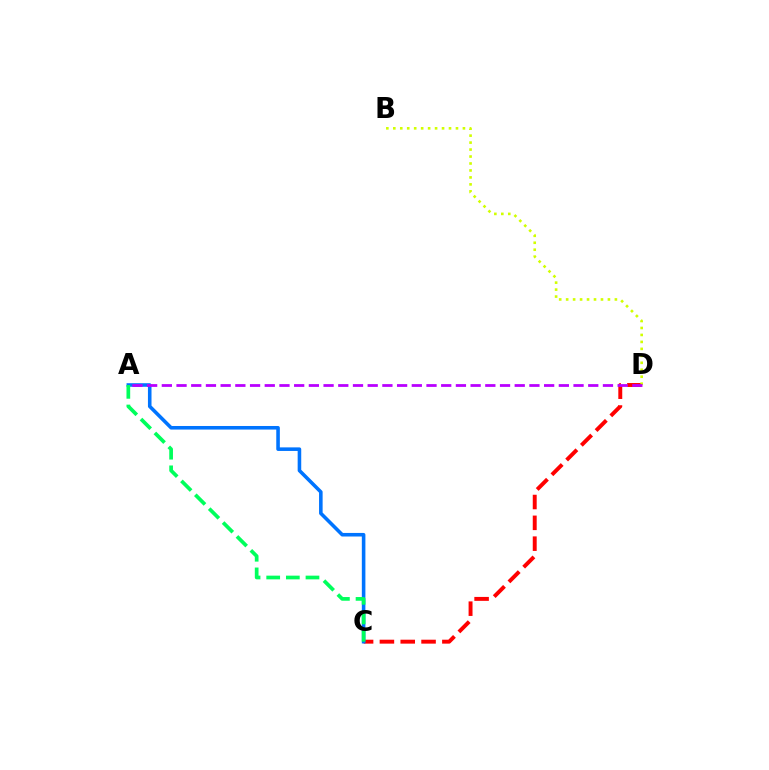{('C', 'D'): [{'color': '#ff0000', 'line_style': 'dashed', 'thickness': 2.83}], ('B', 'D'): [{'color': '#d1ff00', 'line_style': 'dotted', 'thickness': 1.89}], ('A', 'C'): [{'color': '#0074ff', 'line_style': 'solid', 'thickness': 2.57}, {'color': '#00ff5c', 'line_style': 'dashed', 'thickness': 2.67}], ('A', 'D'): [{'color': '#b900ff', 'line_style': 'dashed', 'thickness': 2.0}]}